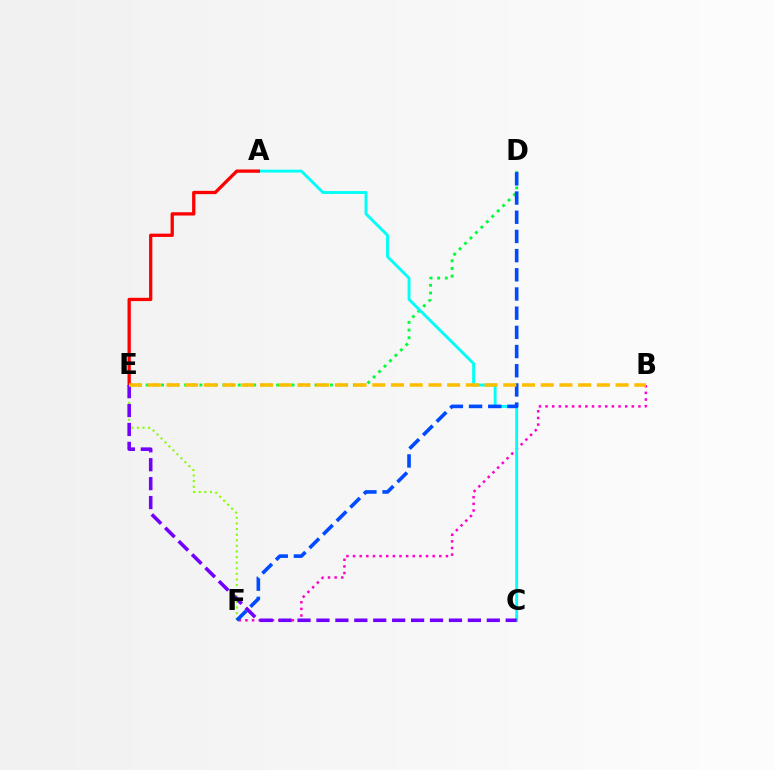{('D', 'E'): [{'color': '#00ff39', 'line_style': 'dotted', 'thickness': 2.09}], ('B', 'F'): [{'color': '#ff00cf', 'line_style': 'dotted', 'thickness': 1.8}], ('A', 'C'): [{'color': '#00fff6', 'line_style': 'solid', 'thickness': 2.07}], ('E', 'F'): [{'color': '#84ff00', 'line_style': 'dotted', 'thickness': 1.52}], ('D', 'F'): [{'color': '#004bff', 'line_style': 'dashed', 'thickness': 2.61}], ('A', 'E'): [{'color': '#ff0000', 'line_style': 'solid', 'thickness': 2.37}], ('C', 'E'): [{'color': '#7200ff', 'line_style': 'dashed', 'thickness': 2.57}], ('B', 'E'): [{'color': '#ffbd00', 'line_style': 'dashed', 'thickness': 2.54}]}